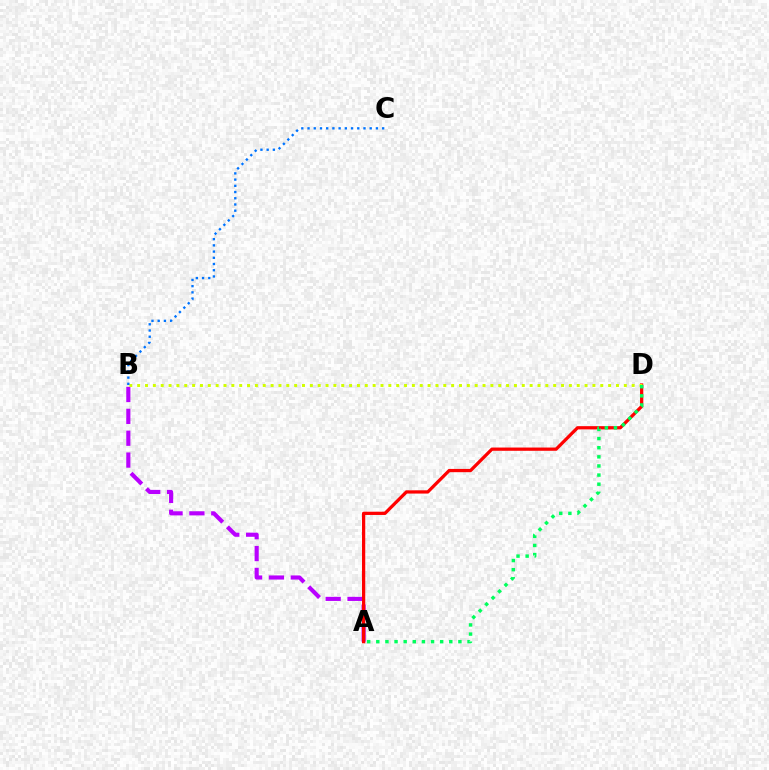{('A', 'B'): [{'color': '#b900ff', 'line_style': 'dashed', 'thickness': 2.97}], ('A', 'D'): [{'color': '#ff0000', 'line_style': 'solid', 'thickness': 2.34}, {'color': '#00ff5c', 'line_style': 'dotted', 'thickness': 2.48}], ('B', 'D'): [{'color': '#d1ff00', 'line_style': 'dotted', 'thickness': 2.13}], ('B', 'C'): [{'color': '#0074ff', 'line_style': 'dotted', 'thickness': 1.69}]}